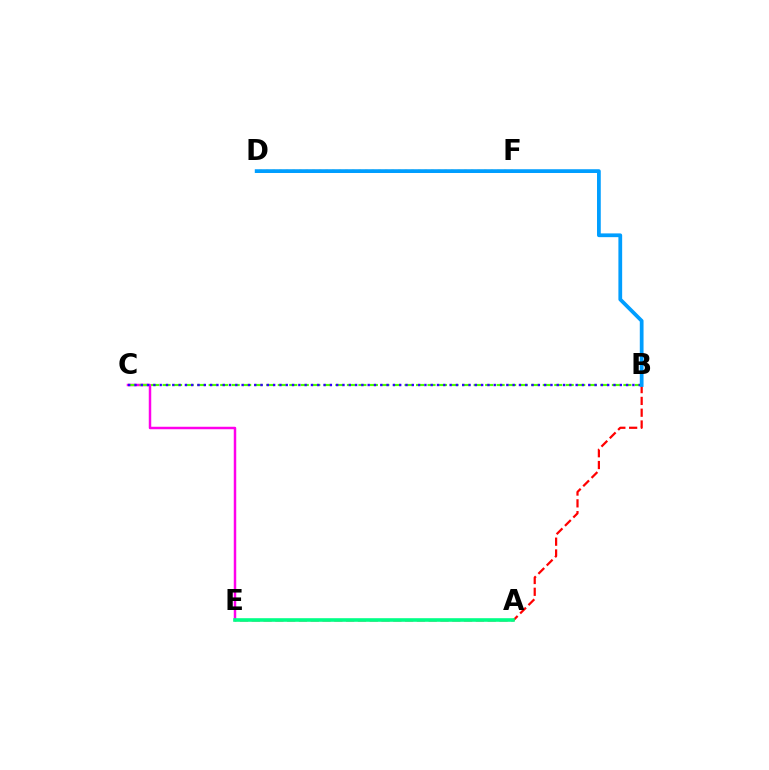{('C', 'E'): [{'color': '#ff00ed', 'line_style': 'solid', 'thickness': 1.78}], ('D', 'F'): [{'color': '#ffd500', 'line_style': 'dotted', 'thickness': 1.8}], ('B', 'C'): [{'color': '#4fff00', 'line_style': 'dashed', 'thickness': 1.56}, {'color': '#3700ff', 'line_style': 'dotted', 'thickness': 1.71}], ('B', 'E'): [{'color': '#ff0000', 'line_style': 'dashed', 'thickness': 1.6}], ('B', 'D'): [{'color': '#009eff', 'line_style': 'solid', 'thickness': 2.7}], ('A', 'E'): [{'color': '#00ff86', 'line_style': 'solid', 'thickness': 2.59}]}